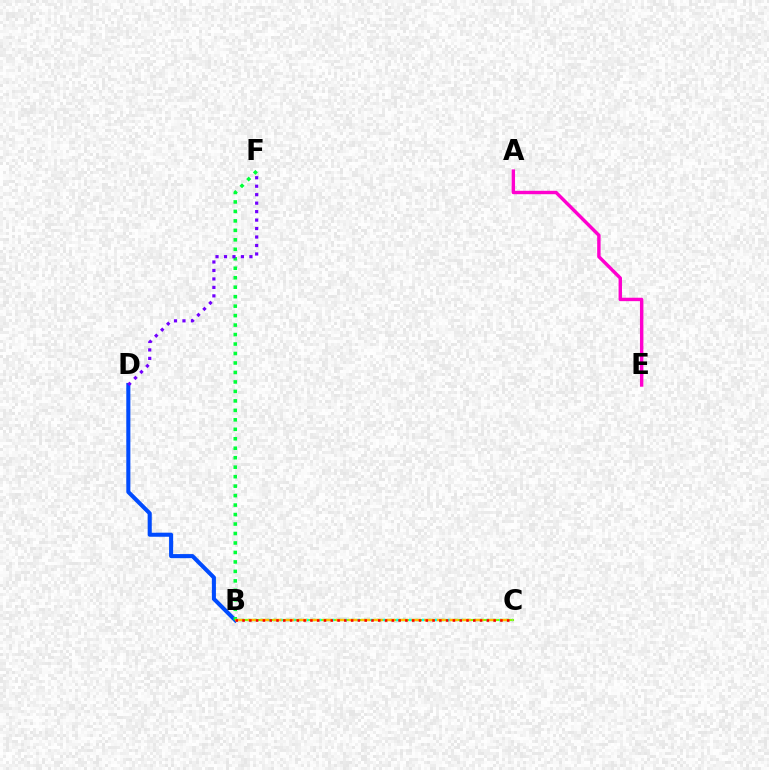{('B', 'C'): [{'color': '#84ff00', 'line_style': 'solid', 'thickness': 1.55}, {'color': '#00fff6', 'line_style': 'dotted', 'thickness': 1.75}, {'color': '#ffbd00', 'line_style': 'dashed', 'thickness': 1.71}, {'color': '#ff0000', 'line_style': 'dotted', 'thickness': 1.84}], ('B', 'D'): [{'color': '#004bff', 'line_style': 'solid', 'thickness': 2.93}], ('B', 'F'): [{'color': '#00ff39', 'line_style': 'dotted', 'thickness': 2.57}], ('D', 'F'): [{'color': '#7200ff', 'line_style': 'dotted', 'thickness': 2.3}], ('A', 'E'): [{'color': '#ff00cf', 'line_style': 'solid', 'thickness': 2.46}]}